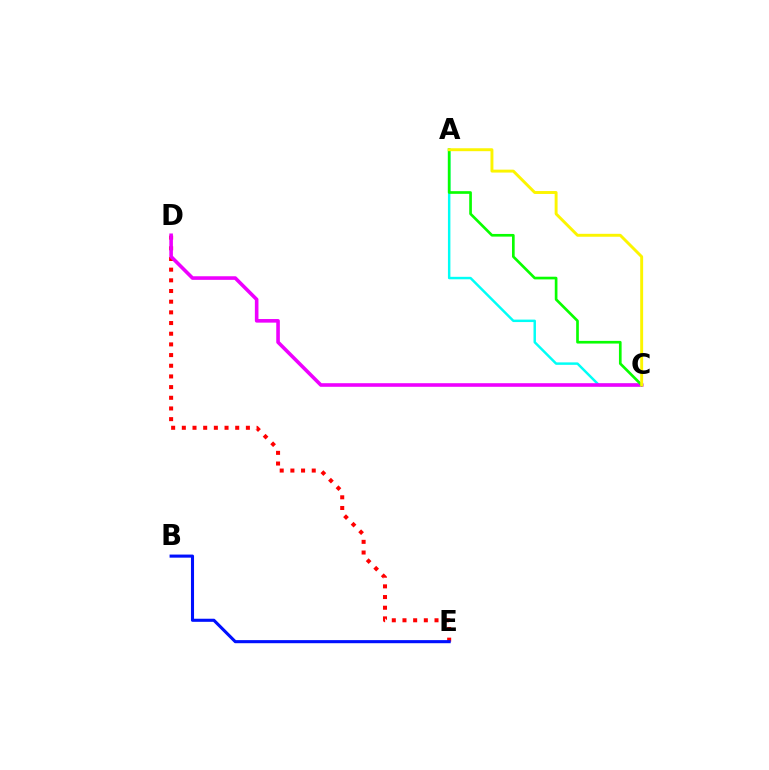{('A', 'C'): [{'color': '#00fff6', 'line_style': 'solid', 'thickness': 1.77}, {'color': '#08ff00', 'line_style': 'solid', 'thickness': 1.92}, {'color': '#fcf500', 'line_style': 'solid', 'thickness': 2.1}], ('D', 'E'): [{'color': '#ff0000', 'line_style': 'dotted', 'thickness': 2.9}], ('B', 'E'): [{'color': '#0010ff', 'line_style': 'solid', 'thickness': 2.22}], ('C', 'D'): [{'color': '#ee00ff', 'line_style': 'solid', 'thickness': 2.59}]}